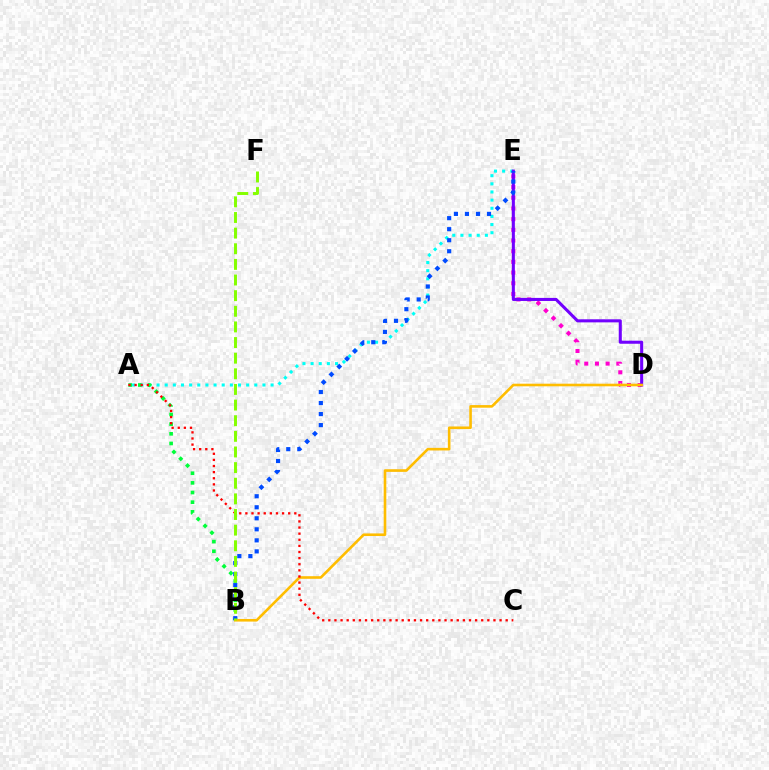{('A', 'E'): [{'color': '#00fff6', 'line_style': 'dotted', 'thickness': 2.21}], ('D', 'E'): [{'color': '#ff00cf', 'line_style': 'dotted', 'thickness': 2.9}, {'color': '#7200ff', 'line_style': 'solid', 'thickness': 2.21}], ('A', 'B'): [{'color': '#00ff39', 'line_style': 'dotted', 'thickness': 2.62}], ('B', 'E'): [{'color': '#004bff', 'line_style': 'dotted', 'thickness': 3.0}], ('B', 'D'): [{'color': '#ffbd00', 'line_style': 'solid', 'thickness': 1.88}], ('A', 'C'): [{'color': '#ff0000', 'line_style': 'dotted', 'thickness': 1.66}], ('B', 'F'): [{'color': '#84ff00', 'line_style': 'dashed', 'thickness': 2.12}]}